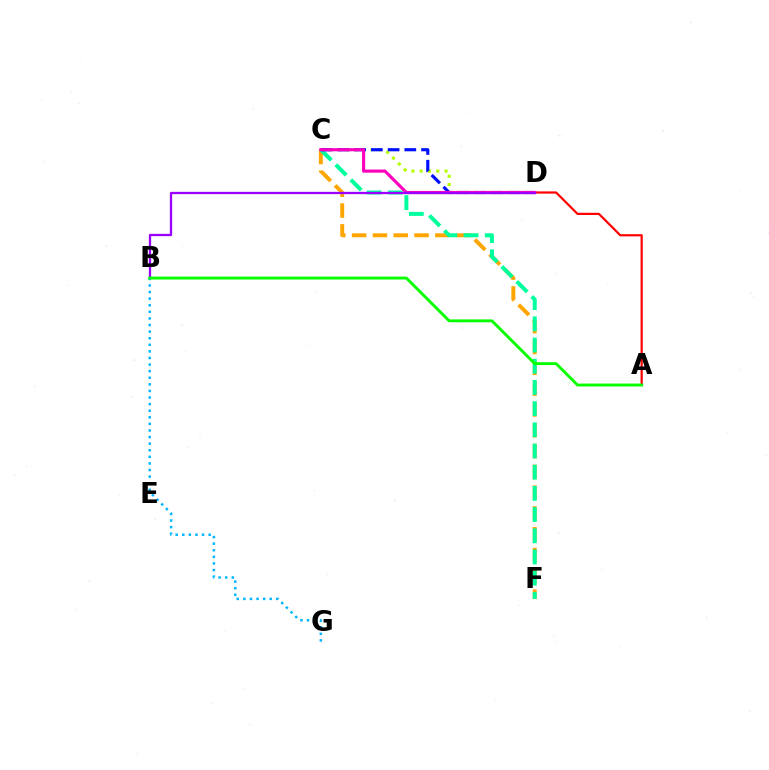{('C', 'F'): [{'color': '#ffa500', 'line_style': 'dashed', 'thickness': 2.83}, {'color': '#00ff9d', 'line_style': 'dashed', 'thickness': 2.88}], ('C', 'D'): [{'color': '#b3ff00', 'line_style': 'dotted', 'thickness': 2.25}, {'color': '#0010ff', 'line_style': 'dashed', 'thickness': 2.27}, {'color': '#ff00bd', 'line_style': 'solid', 'thickness': 2.25}], ('A', 'D'): [{'color': '#ff0000', 'line_style': 'solid', 'thickness': 1.59}], ('B', 'D'): [{'color': '#9b00ff', 'line_style': 'solid', 'thickness': 1.65}], ('B', 'G'): [{'color': '#00b5ff', 'line_style': 'dotted', 'thickness': 1.79}], ('A', 'B'): [{'color': '#08ff00', 'line_style': 'solid', 'thickness': 2.08}]}